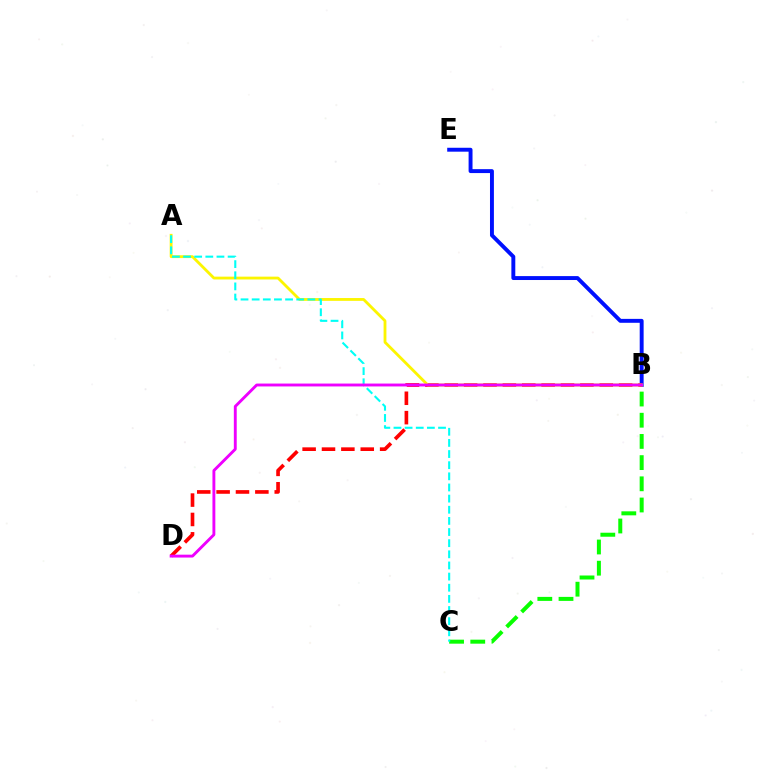{('B', 'E'): [{'color': '#0010ff', 'line_style': 'solid', 'thickness': 2.82}], ('B', 'D'): [{'color': '#ff0000', 'line_style': 'dashed', 'thickness': 2.63}, {'color': '#ee00ff', 'line_style': 'solid', 'thickness': 2.07}], ('B', 'C'): [{'color': '#08ff00', 'line_style': 'dashed', 'thickness': 2.88}], ('A', 'B'): [{'color': '#fcf500', 'line_style': 'solid', 'thickness': 2.03}], ('A', 'C'): [{'color': '#00fff6', 'line_style': 'dashed', 'thickness': 1.51}]}